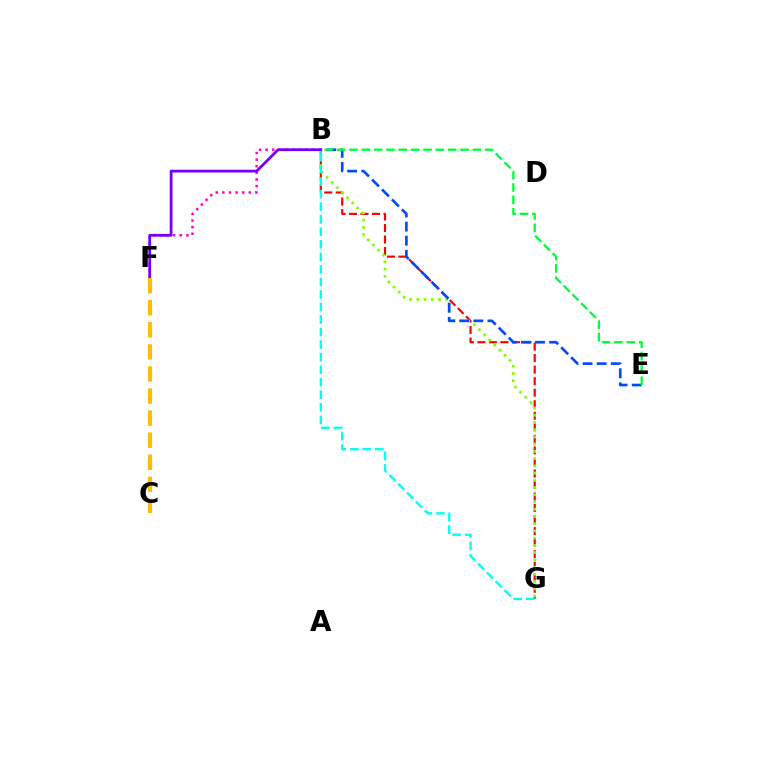{('B', 'F'): [{'color': '#ff00cf', 'line_style': 'dotted', 'thickness': 1.8}, {'color': '#7200ff', 'line_style': 'solid', 'thickness': 1.99}], ('B', 'G'): [{'color': '#ff0000', 'line_style': 'dashed', 'thickness': 1.57}, {'color': '#84ff00', 'line_style': 'dotted', 'thickness': 1.96}, {'color': '#00fff6', 'line_style': 'dashed', 'thickness': 1.7}], ('B', 'E'): [{'color': '#004bff', 'line_style': 'dashed', 'thickness': 1.92}, {'color': '#00ff39', 'line_style': 'dashed', 'thickness': 1.68}], ('C', 'F'): [{'color': '#ffbd00', 'line_style': 'dashed', 'thickness': 3.0}]}